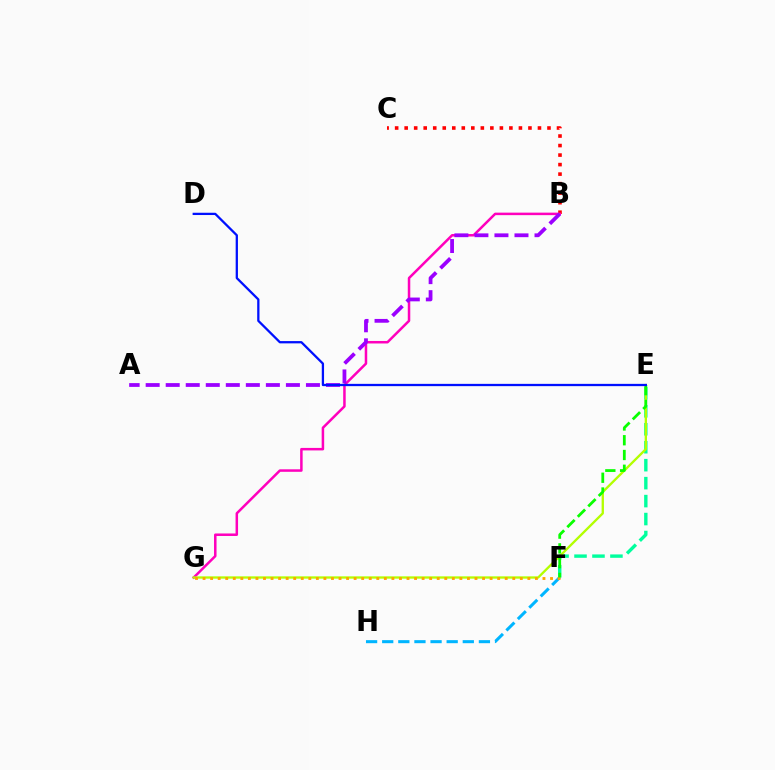{('B', 'C'): [{'color': '#ff0000', 'line_style': 'dotted', 'thickness': 2.59}], ('B', 'G'): [{'color': '#ff00bd', 'line_style': 'solid', 'thickness': 1.8}], ('E', 'F'): [{'color': '#00ff9d', 'line_style': 'dashed', 'thickness': 2.44}, {'color': '#08ff00', 'line_style': 'dashed', 'thickness': 2.01}], ('F', 'H'): [{'color': '#00b5ff', 'line_style': 'dashed', 'thickness': 2.19}], ('A', 'B'): [{'color': '#9b00ff', 'line_style': 'dashed', 'thickness': 2.72}], ('E', 'G'): [{'color': '#b3ff00', 'line_style': 'solid', 'thickness': 1.67}], ('F', 'G'): [{'color': '#ffa500', 'line_style': 'dotted', 'thickness': 2.05}], ('D', 'E'): [{'color': '#0010ff', 'line_style': 'solid', 'thickness': 1.64}]}